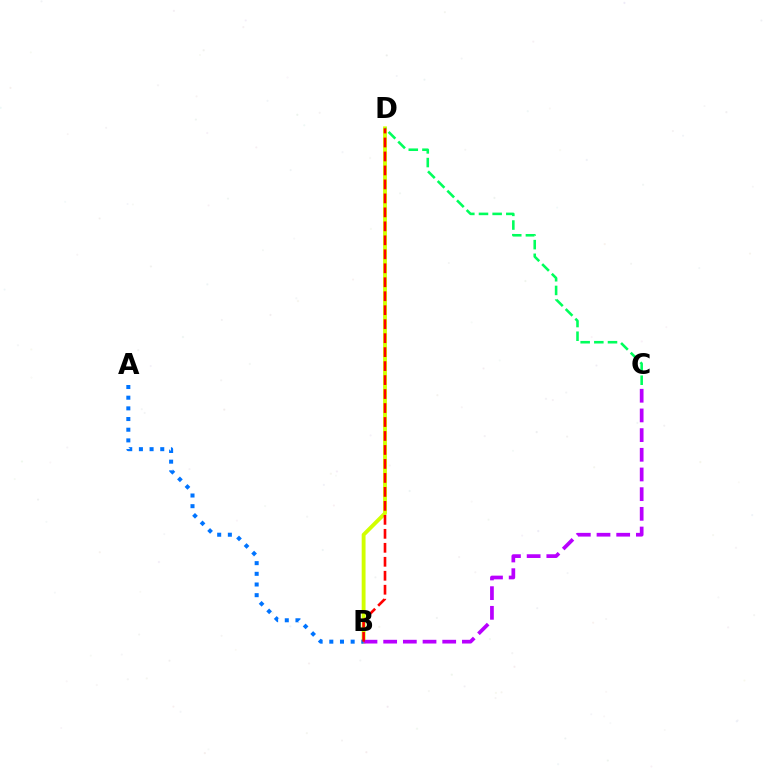{('B', 'D'): [{'color': '#d1ff00', 'line_style': 'solid', 'thickness': 2.78}, {'color': '#ff0000', 'line_style': 'dashed', 'thickness': 1.9}], ('A', 'B'): [{'color': '#0074ff', 'line_style': 'dotted', 'thickness': 2.9}], ('C', 'D'): [{'color': '#00ff5c', 'line_style': 'dashed', 'thickness': 1.86}], ('B', 'C'): [{'color': '#b900ff', 'line_style': 'dashed', 'thickness': 2.67}]}